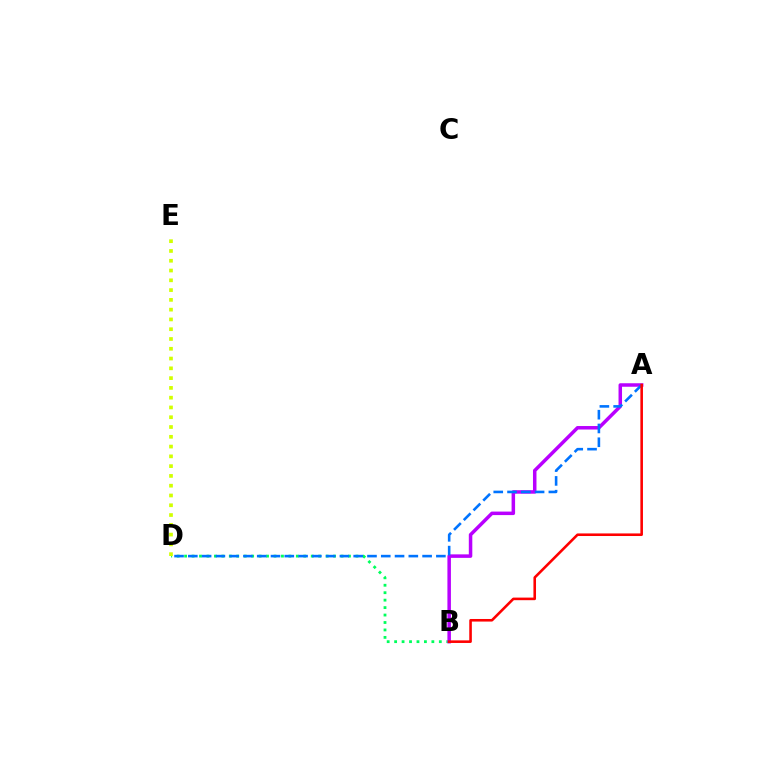{('B', 'D'): [{'color': '#00ff5c', 'line_style': 'dotted', 'thickness': 2.02}], ('A', 'B'): [{'color': '#b900ff', 'line_style': 'solid', 'thickness': 2.52}, {'color': '#ff0000', 'line_style': 'solid', 'thickness': 1.86}], ('D', 'E'): [{'color': '#d1ff00', 'line_style': 'dotted', 'thickness': 2.66}], ('A', 'D'): [{'color': '#0074ff', 'line_style': 'dashed', 'thickness': 1.87}]}